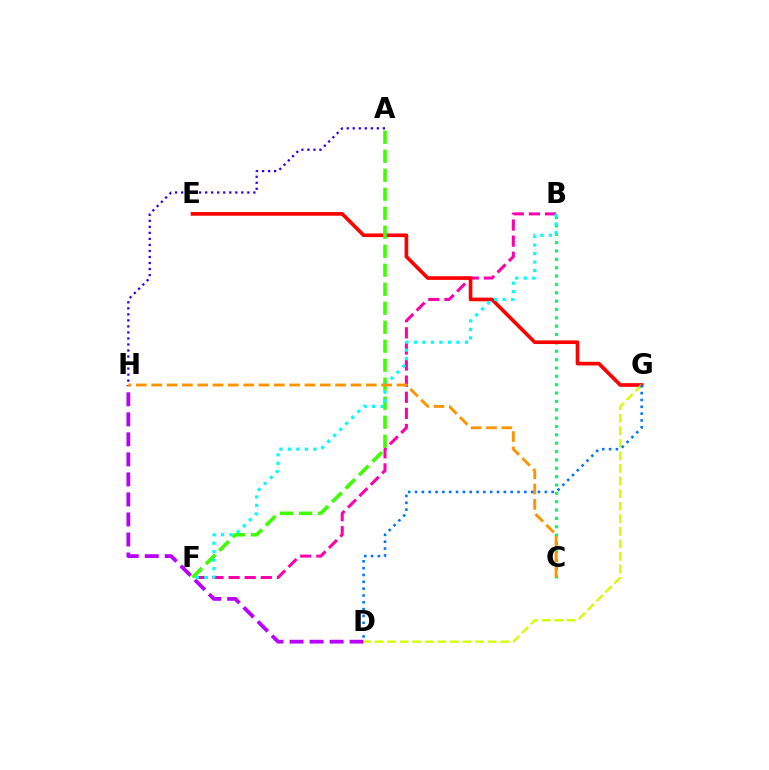{('B', 'F'): [{'color': '#ff00ac', 'line_style': 'dashed', 'thickness': 2.19}, {'color': '#00fff6', 'line_style': 'dotted', 'thickness': 2.31}], ('A', 'H'): [{'color': '#2500ff', 'line_style': 'dotted', 'thickness': 1.64}], ('B', 'C'): [{'color': '#00ff5c', 'line_style': 'dotted', 'thickness': 2.27}], ('D', 'H'): [{'color': '#b900ff', 'line_style': 'dashed', 'thickness': 2.72}], ('E', 'G'): [{'color': '#ff0000', 'line_style': 'solid', 'thickness': 2.63}], ('D', 'G'): [{'color': '#d1ff00', 'line_style': 'dashed', 'thickness': 1.71}, {'color': '#0074ff', 'line_style': 'dotted', 'thickness': 1.86}], ('A', 'F'): [{'color': '#3dff00', 'line_style': 'dashed', 'thickness': 2.58}], ('C', 'H'): [{'color': '#ff9400', 'line_style': 'dashed', 'thickness': 2.08}]}